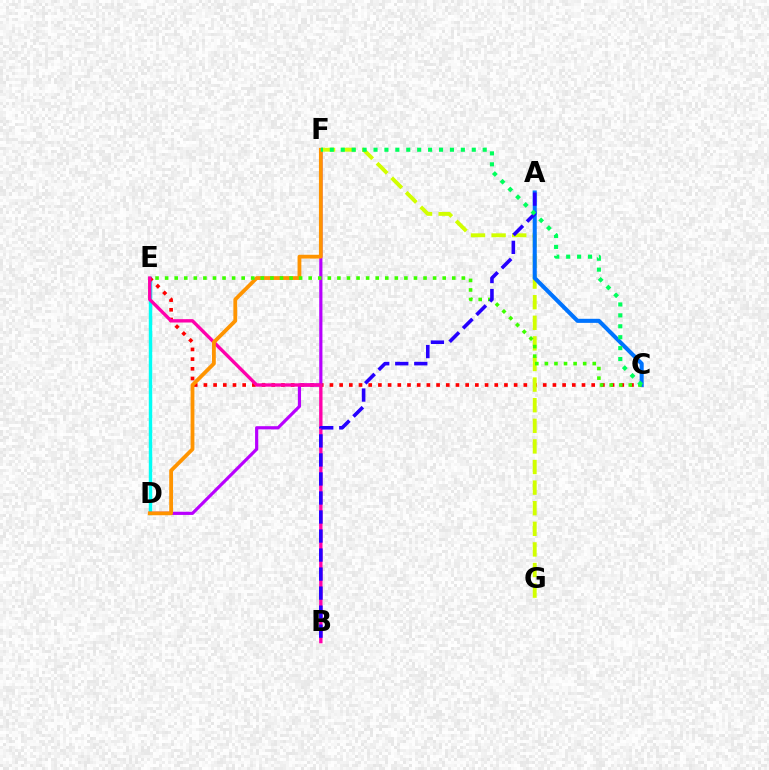{('D', 'E'): [{'color': '#00fff6', 'line_style': 'solid', 'thickness': 2.47}], ('C', 'E'): [{'color': '#ff0000', 'line_style': 'dotted', 'thickness': 2.63}, {'color': '#3dff00', 'line_style': 'dotted', 'thickness': 2.6}], ('D', 'F'): [{'color': '#b900ff', 'line_style': 'solid', 'thickness': 2.29}, {'color': '#ff9400', 'line_style': 'solid', 'thickness': 2.74}], ('F', 'G'): [{'color': '#d1ff00', 'line_style': 'dashed', 'thickness': 2.8}], ('A', 'C'): [{'color': '#0074ff', 'line_style': 'solid', 'thickness': 2.93}], ('B', 'E'): [{'color': '#ff00ac', 'line_style': 'solid', 'thickness': 2.42}], ('A', 'B'): [{'color': '#2500ff', 'line_style': 'dashed', 'thickness': 2.58}], ('C', 'F'): [{'color': '#00ff5c', 'line_style': 'dotted', 'thickness': 2.97}]}